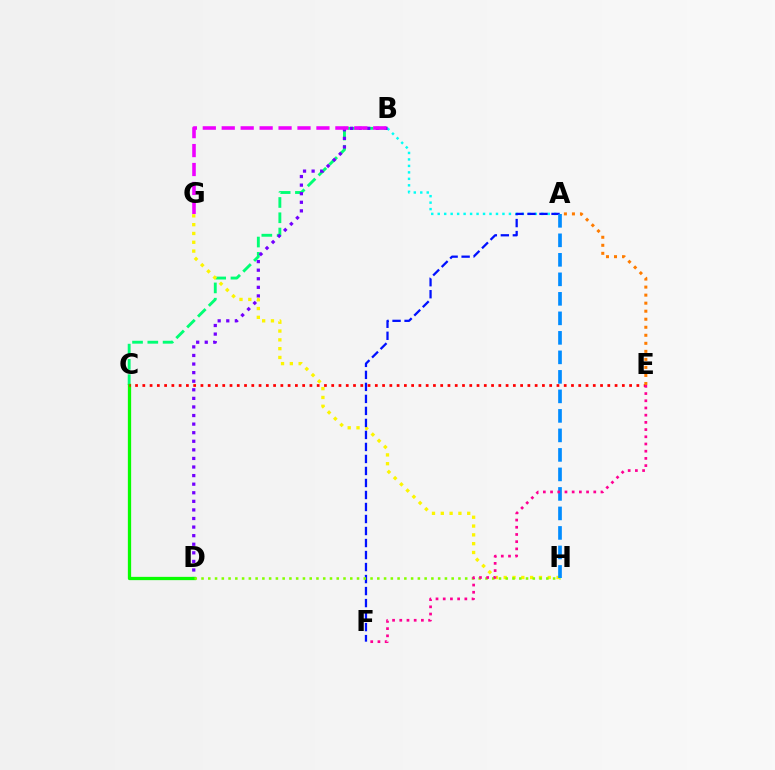{('A', 'B'): [{'color': '#00fff6', 'line_style': 'dotted', 'thickness': 1.76}], ('B', 'C'): [{'color': '#00ff74', 'line_style': 'dashed', 'thickness': 2.07}], ('B', 'D'): [{'color': '#7200ff', 'line_style': 'dotted', 'thickness': 2.33}], ('G', 'H'): [{'color': '#fcf500', 'line_style': 'dotted', 'thickness': 2.39}], ('C', 'D'): [{'color': '#08ff00', 'line_style': 'solid', 'thickness': 2.36}], ('A', 'F'): [{'color': '#0010ff', 'line_style': 'dashed', 'thickness': 1.63}], ('B', 'G'): [{'color': '#ee00ff', 'line_style': 'dashed', 'thickness': 2.57}], ('D', 'H'): [{'color': '#84ff00', 'line_style': 'dotted', 'thickness': 1.84}], ('C', 'E'): [{'color': '#ff0000', 'line_style': 'dotted', 'thickness': 1.97}], ('A', 'H'): [{'color': '#008cff', 'line_style': 'dashed', 'thickness': 2.65}], ('A', 'E'): [{'color': '#ff7c00', 'line_style': 'dotted', 'thickness': 2.18}], ('E', 'F'): [{'color': '#ff0094', 'line_style': 'dotted', 'thickness': 1.96}]}